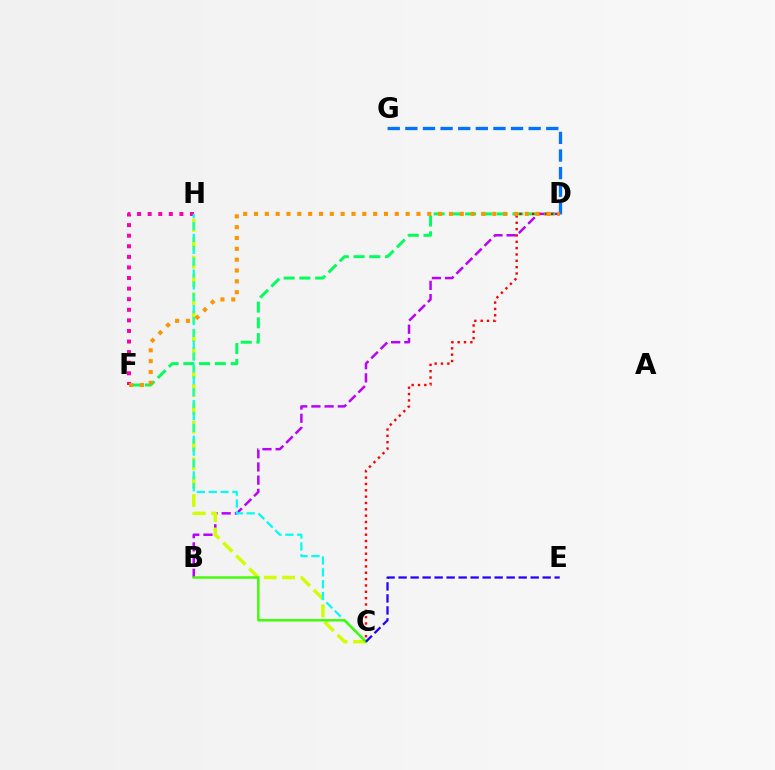{('B', 'D'): [{'color': '#b900ff', 'line_style': 'dashed', 'thickness': 1.79}], ('D', 'G'): [{'color': '#0074ff', 'line_style': 'dashed', 'thickness': 2.39}], ('D', 'F'): [{'color': '#00ff5c', 'line_style': 'dashed', 'thickness': 2.14}, {'color': '#ff9400', 'line_style': 'dotted', 'thickness': 2.94}], ('F', 'H'): [{'color': '#ff00ac', 'line_style': 'dotted', 'thickness': 2.88}], ('C', 'H'): [{'color': '#d1ff00', 'line_style': 'dashed', 'thickness': 2.49}, {'color': '#00fff6', 'line_style': 'dashed', 'thickness': 1.61}], ('C', 'D'): [{'color': '#ff0000', 'line_style': 'dotted', 'thickness': 1.72}], ('B', 'C'): [{'color': '#3dff00', 'line_style': 'solid', 'thickness': 1.74}], ('C', 'E'): [{'color': '#2500ff', 'line_style': 'dashed', 'thickness': 1.63}]}